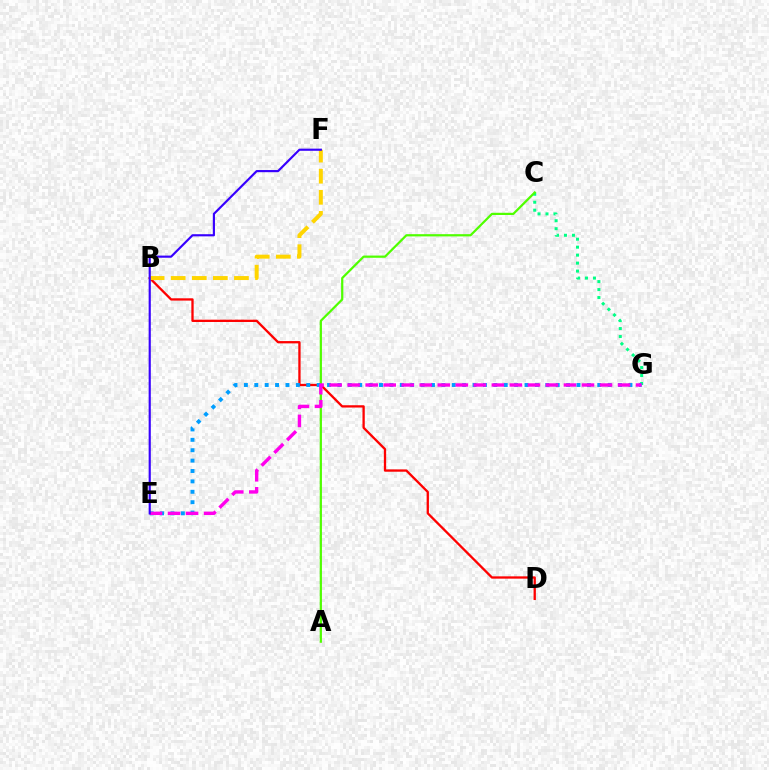{('B', 'D'): [{'color': '#ff0000', 'line_style': 'solid', 'thickness': 1.66}], ('C', 'G'): [{'color': '#00ff86', 'line_style': 'dotted', 'thickness': 2.17}], ('B', 'F'): [{'color': '#ffd500', 'line_style': 'dashed', 'thickness': 2.86}], ('A', 'C'): [{'color': '#4fff00', 'line_style': 'solid', 'thickness': 1.6}], ('E', 'G'): [{'color': '#009eff', 'line_style': 'dotted', 'thickness': 2.82}, {'color': '#ff00ed', 'line_style': 'dashed', 'thickness': 2.45}], ('E', 'F'): [{'color': '#3700ff', 'line_style': 'solid', 'thickness': 1.55}]}